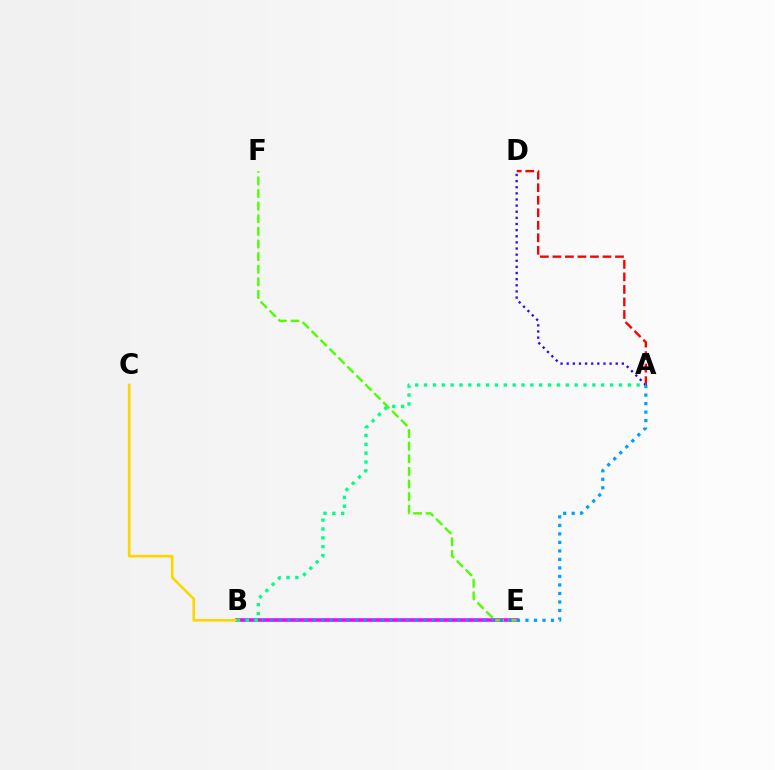{('B', 'E'): [{'color': '#ff00ed', 'line_style': 'solid', 'thickness': 2.56}], ('E', 'F'): [{'color': '#4fff00', 'line_style': 'dashed', 'thickness': 1.71}], ('B', 'C'): [{'color': '#ffd500', 'line_style': 'solid', 'thickness': 1.88}], ('A', 'B'): [{'color': '#009eff', 'line_style': 'dotted', 'thickness': 2.31}, {'color': '#00ff86', 'line_style': 'dotted', 'thickness': 2.41}], ('A', 'D'): [{'color': '#ff0000', 'line_style': 'dashed', 'thickness': 1.7}, {'color': '#3700ff', 'line_style': 'dotted', 'thickness': 1.67}]}